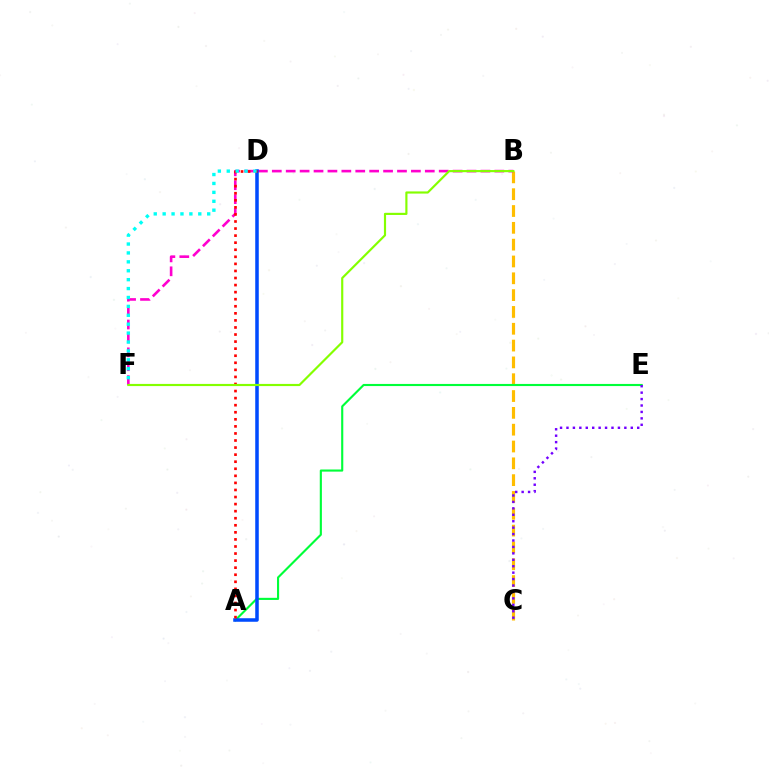{('B', 'C'): [{'color': '#ffbd00', 'line_style': 'dashed', 'thickness': 2.29}], ('A', 'E'): [{'color': '#00ff39', 'line_style': 'solid', 'thickness': 1.53}], ('B', 'F'): [{'color': '#ff00cf', 'line_style': 'dashed', 'thickness': 1.89}, {'color': '#84ff00', 'line_style': 'solid', 'thickness': 1.56}], ('A', 'D'): [{'color': '#004bff', 'line_style': 'solid', 'thickness': 2.54}, {'color': '#ff0000', 'line_style': 'dotted', 'thickness': 1.92}], ('C', 'E'): [{'color': '#7200ff', 'line_style': 'dotted', 'thickness': 1.75}], ('D', 'F'): [{'color': '#00fff6', 'line_style': 'dotted', 'thickness': 2.42}]}